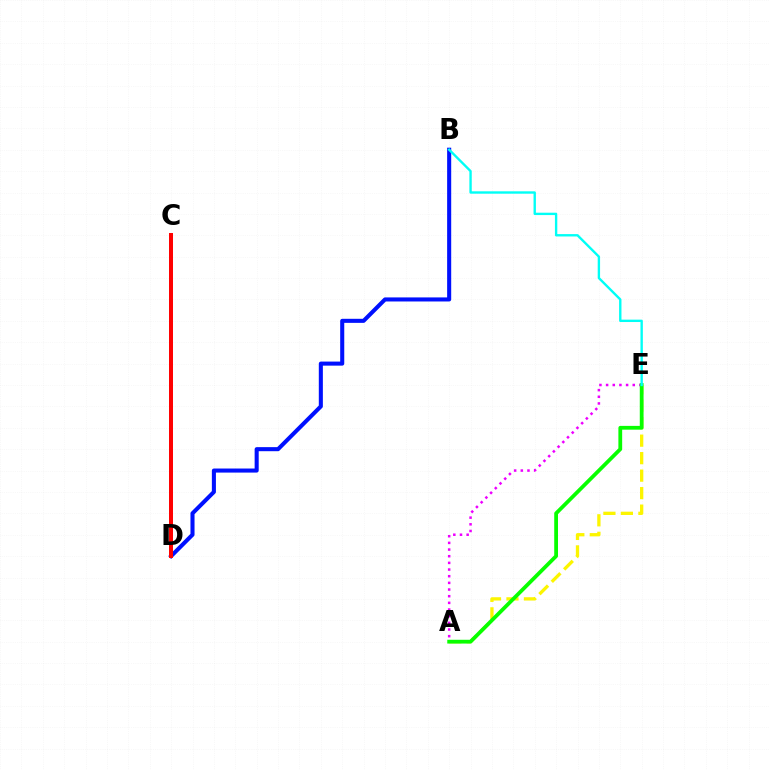{('B', 'D'): [{'color': '#0010ff', 'line_style': 'solid', 'thickness': 2.92}], ('C', 'D'): [{'color': '#ff0000', 'line_style': 'solid', 'thickness': 2.87}], ('A', 'E'): [{'color': '#fcf500', 'line_style': 'dashed', 'thickness': 2.38}, {'color': '#ee00ff', 'line_style': 'dotted', 'thickness': 1.81}, {'color': '#08ff00', 'line_style': 'solid', 'thickness': 2.72}], ('B', 'E'): [{'color': '#00fff6', 'line_style': 'solid', 'thickness': 1.71}]}